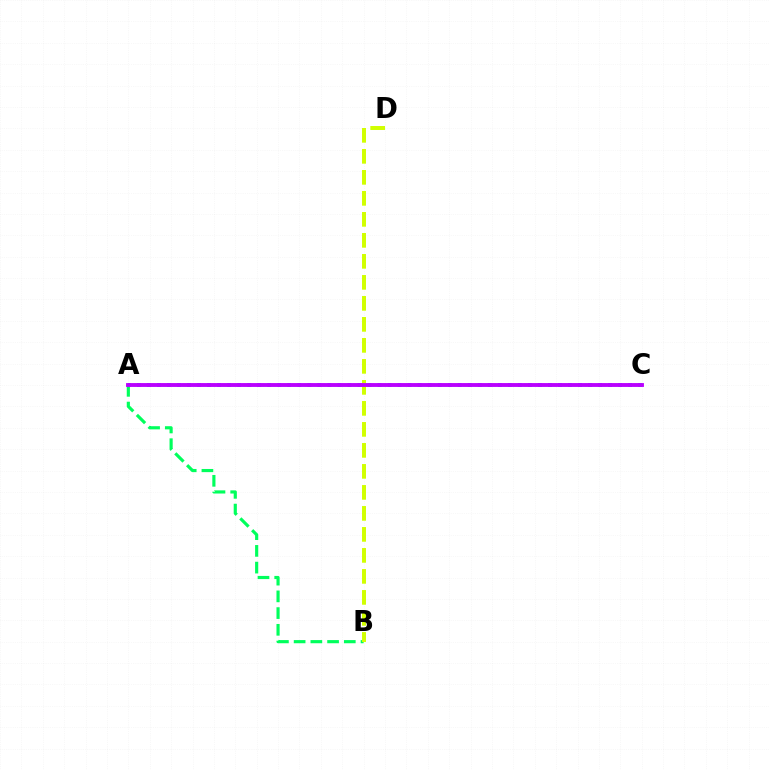{('A', 'B'): [{'color': '#00ff5c', 'line_style': 'dashed', 'thickness': 2.27}], ('B', 'D'): [{'color': '#d1ff00', 'line_style': 'dashed', 'thickness': 2.85}], ('A', 'C'): [{'color': '#ff0000', 'line_style': 'dashed', 'thickness': 1.66}, {'color': '#0074ff', 'line_style': 'dotted', 'thickness': 2.72}, {'color': '#b900ff', 'line_style': 'solid', 'thickness': 2.77}]}